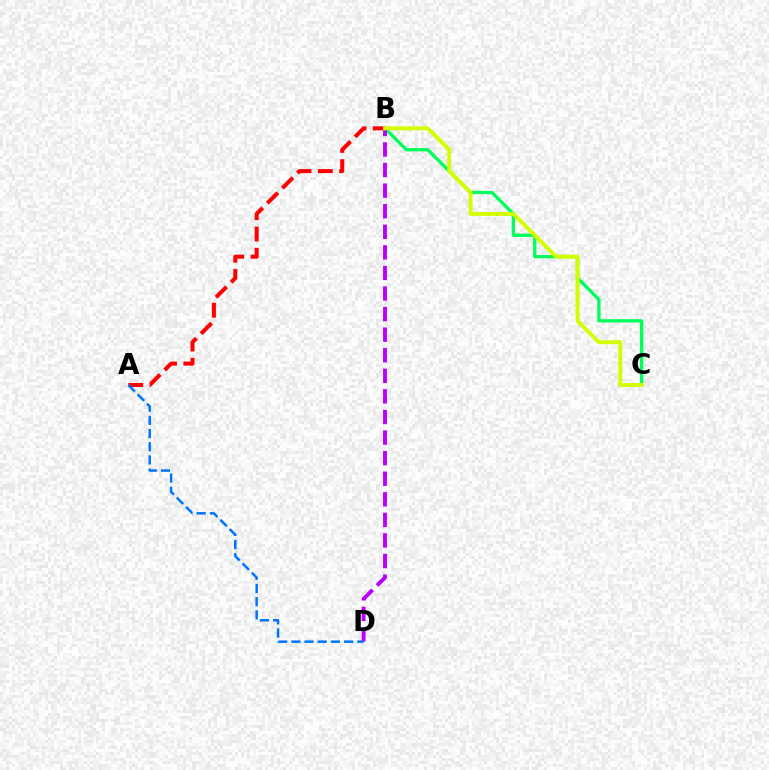{('B', 'C'): [{'color': '#00ff5c', 'line_style': 'solid', 'thickness': 2.38}, {'color': '#d1ff00', 'line_style': 'solid', 'thickness': 2.82}], ('A', 'B'): [{'color': '#ff0000', 'line_style': 'dashed', 'thickness': 2.89}], ('B', 'D'): [{'color': '#b900ff', 'line_style': 'dashed', 'thickness': 2.8}], ('A', 'D'): [{'color': '#0074ff', 'line_style': 'dashed', 'thickness': 1.79}]}